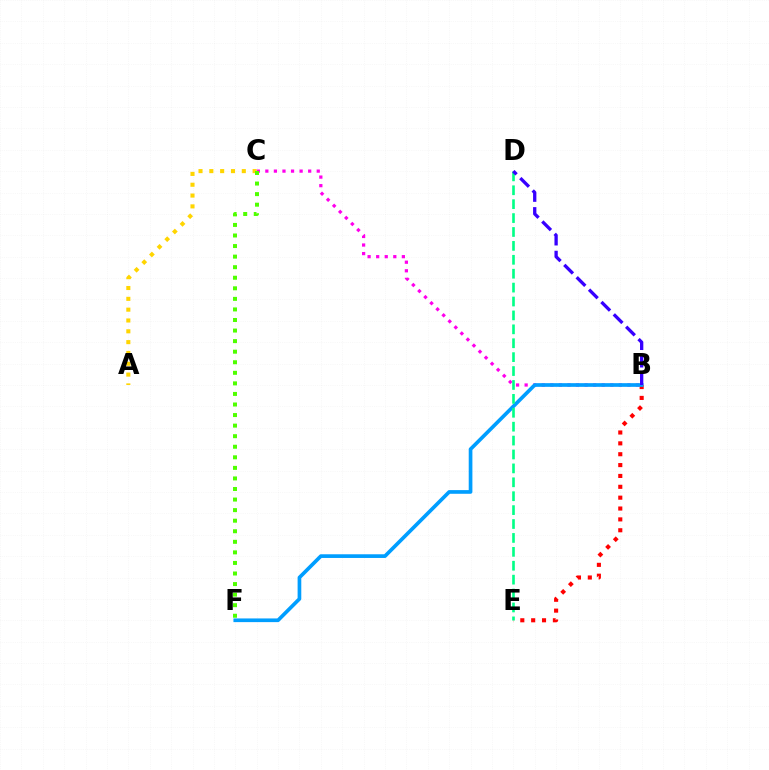{('B', 'E'): [{'color': '#ff0000', 'line_style': 'dotted', 'thickness': 2.95}], ('B', 'C'): [{'color': '#ff00ed', 'line_style': 'dotted', 'thickness': 2.33}], ('A', 'C'): [{'color': '#ffd500', 'line_style': 'dotted', 'thickness': 2.94}], ('B', 'F'): [{'color': '#009eff', 'line_style': 'solid', 'thickness': 2.65}], ('C', 'F'): [{'color': '#4fff00', 'line_style': 'dotted', 'thickness': 2.87}], ('D', 'E'): [{'color': '#00ff86', 'line_style': 'dashed', 'thickness': 1.89}], ('B', 'D'): [{'color': '#3700ff', 'line_style': 'dashed', 'thickness': 2.38}]}